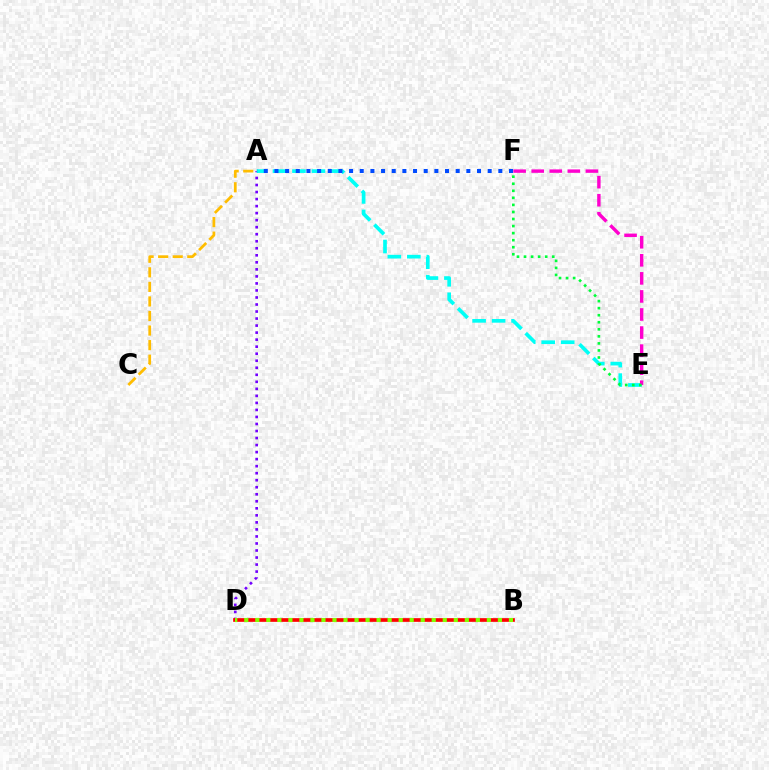{('A', 'D'): [{'color': '#7200ff', 'line_style': 'dotted', 'thickness': 1.91}], ('A', 'E'): [{'color': '#00fff6', 'line_style': 'dashed', 'thickness': 2.65}], ('B', 'D'): [{'color': '#ff0000', 'line_style': 'solid', 'thickness': 2.65}, {'color': '#84ff00', 'line_style': 'dotted', 'thickness': 3.0}], ('E', 'F'): [{'color': '#ff00cf', 'line_style': 'dashed', 'thickness': 2.45}, {'color': '#00ff39', 'line_style': 'dotted', 'thickness': 1.92}], ('A', 'C'): [{'color': '#ffbd00', 'line_style': 'dashed', 'thickness': 1.98}], ('A', 'F'): [{'color': '#004bff', 'line_style': 'dotted', 'thickness': 2.9}]}